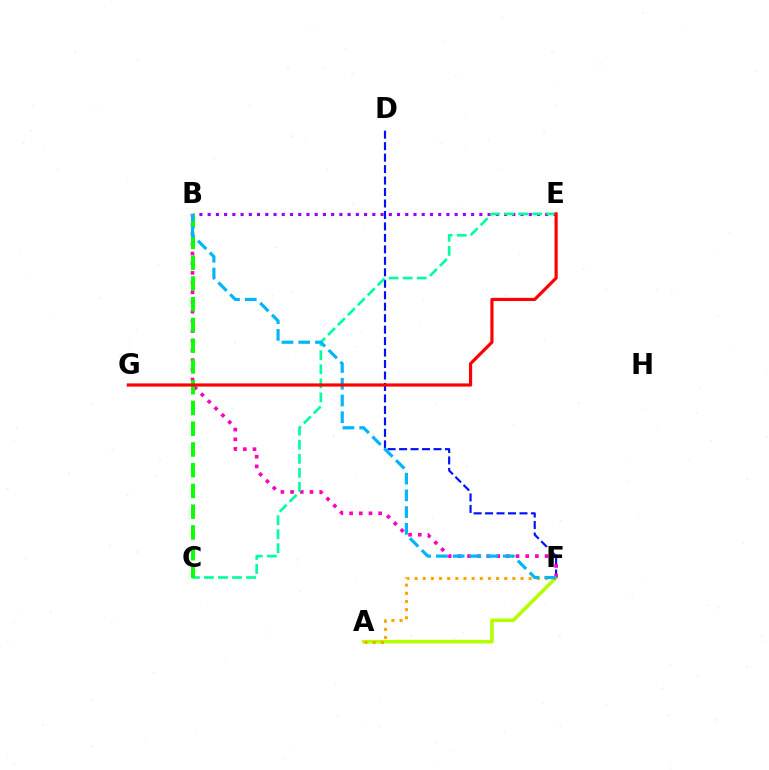{('D', 'F'): [{'color': '#0010ff', 'line_style': 'dashed', 'thickness': 1.56}], ('A', 'F'): [{'color': '#b3ff00', 'line_style': 'solid', 'thickness': 2.56}, {'color': '#ffa500', 'line_style': 'dotted', 'thickness': 2.21}], ('B', 'E'): [{'color': '#9b00ff', 'line_style': 'dotted', 'thickness': 2.24}], ('B', 'F'): [{'color': '#ff00bd', 'line_style': 'dotted', 'thickness': 2.63}, {'color': '#00b5ff', 'line_style': 'dashed', 'thickness': 2.28}], ('C', 'E'): [{'color': '#00ff9d', 'line_style': 'dashed', 'thickness': 1.91}], ('B', 'C'): [{'color': '#08ff00', 'line_style': 'dashed', 'thickness': 2.82}], ('E', 'G'): [{'color': '#ff0000', 'line_style': 'solid', 'thickness': 2.28}]}